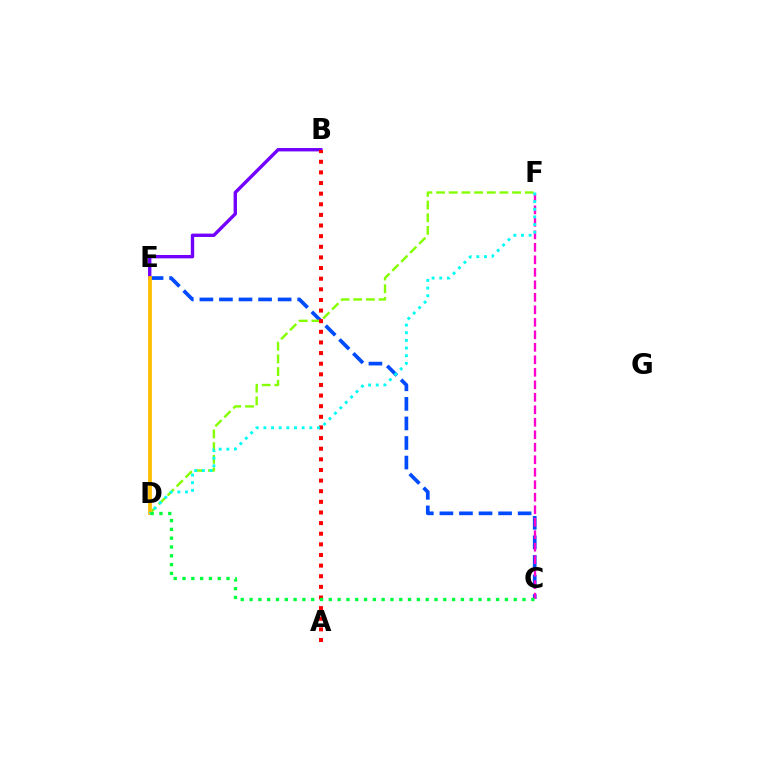{('C', 'E'): [{'color': '#004bff', 'line_style': 'dashed', 'thickness': 2.66}], ('B', 'E'): [{'color': '#7200ff', 'line_style': 'solid', 'thickness': 2.43}], ('C', 'F'): [{'color': '#ff00cf', 'line_style': 'dashed', 'thickness': 1.7}], ('D', 'F'): [{'color': '#84ff00', 'line_style': 'dashed', 'thickness': 1.72}, {'color': '#00fff6', 'line_style': 'dotted', 'thickness': 2.08}], ('D', 'E'): [{'color': '#ffbd00', 'line_style': 'solid', 'thickness': 2.7}], ('A', 'B'): [{'color': '#ff0000', 'line_style': 'dotted', 'thickness': 2.89}], ('C', 'D'): [{'color': '#00ff39', 'line_style': 'dotted', 'thickness': 2.39}]}